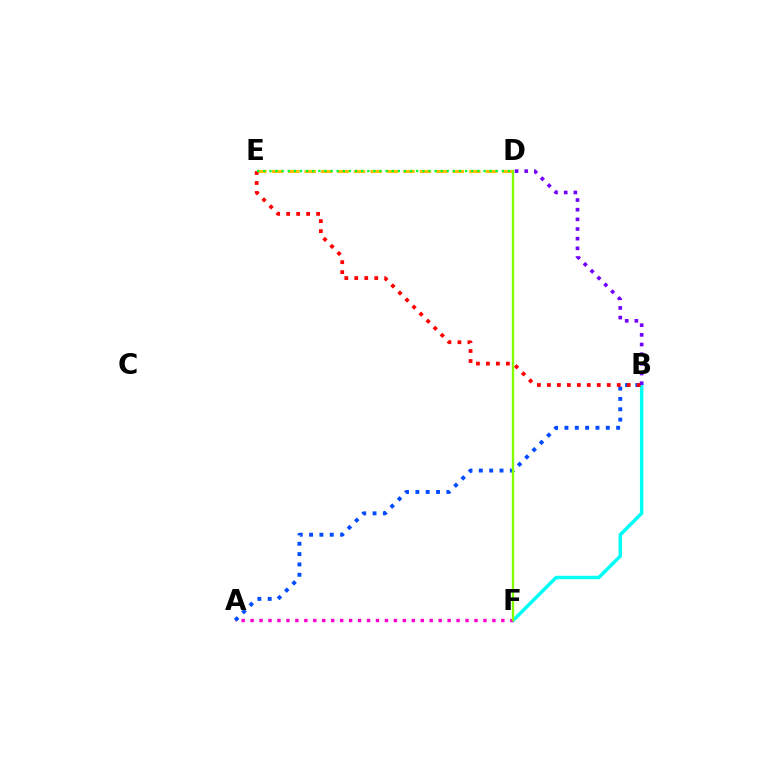{('B', 'F'): [{'color': '#00fff6', 'line_style': 'solid', 'thickness': 2.49}], ('D', 'E'): [{'color': '#ffbd00', 'line_style': 'dashed', 'thickness': 2.24}, {'color': '#00ff39', 'line_style': 'dotted', 'thickness': 1.66}], ('A', 'F'): [{'color': '#ff00cf', 'line_style': 'dotted', 'thickness': 2.43}], ('A', 'B'): [{'color': '#004bff', 'line_style': 'dotted', 'thickness': 2.81}], ('B', 'E'): [{'color': '#ff0000', 'line_style': 'dotted', 'thickness': 2.71}], ('D', 'F'): [{'color': '#84ff00', 'line_style': 'solid', 'thickness': 1.68}], ('B', 'D'): [{'color': '#7200ff', 'line_style': 'dotted', 'thickness': 2.63}]}